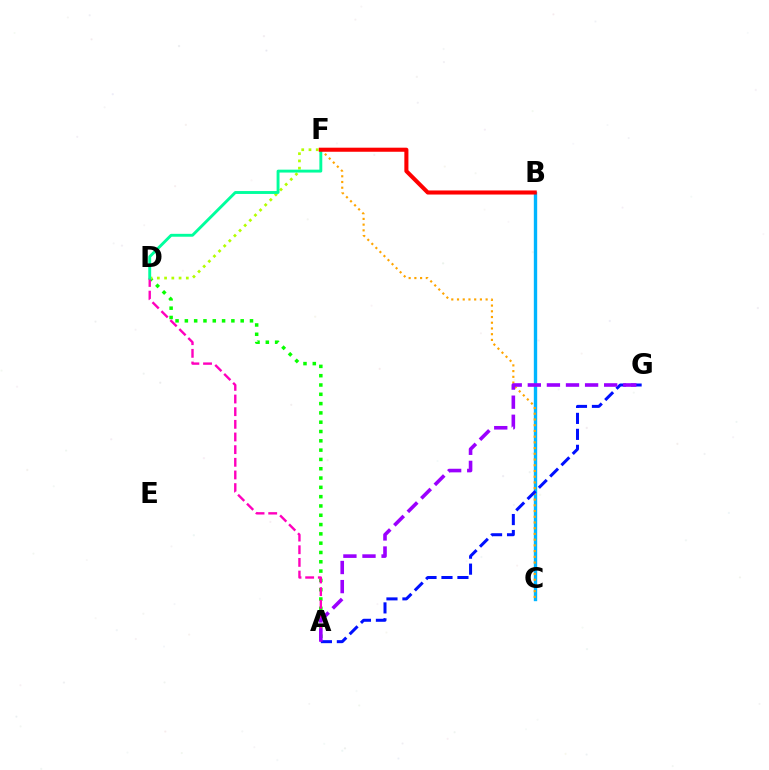{('B', 'C'): [{'color': '#00b5ff', 'line_style': 'solid', 'thickness': 2.43}], ('C', 'F'): [{'color': '#ffa500', 'line_style': 'dotted', 'thickness': 1.55}], ('A', 'D'): [{'color': '#08ff00', 'line_style': 'dotted', 'thickness': 2.53}, {'color': '#ff00bd', 'line_style': 'dashed', 'thickness': 1.72}], ('D', 'F'): [{'color': '#b3ff00', 'line_style': 'dotted', 'thickness': 1.97}, {'color': '#00ff9d', 'line_style': 'solid', 'thickness': 2.08}], ('A', 'G'): [{'color': '#0010ff', 'line_style': 'dashed', 'thickness': 2.17}, {'color': '#9b00ff', 'line_style': 'dashed', 'thickness': 2.59}], ('B', 'F'): [{'color': '#ff0000', 'line_style': 'solid', 'thickness': 2.93}]}